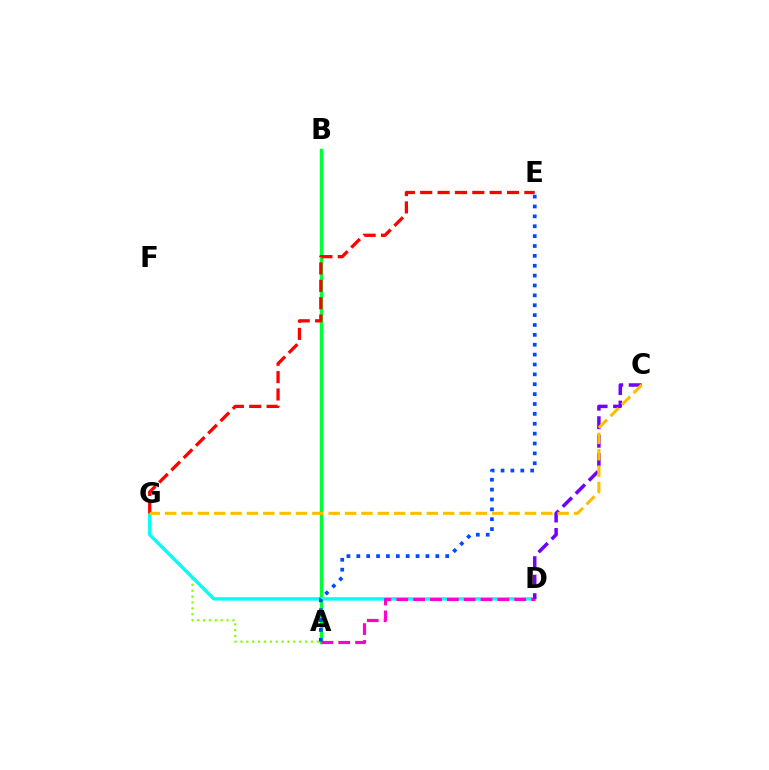{('A', 'B'): [{'color': '#00ff39', 'line_style': 'solid', 'thickness': 2.48}], ('A', 'G'): [{'color': '#84ff00', 'line_style': 'dotted', 'thickness': 1.6}], ('D', 'G'): [{'color': '#00fff6', 'line_style': 'solid', 'thickness': 2.44}], ('A', 'D'): [{'color': '#ff00cf', 'line_style': 'dashed', 'thickness': 2.29}], ('C', 'D'): [{'color': '#7200ff', 'line_style': 'dashed', 'thickness': 2.51}], ('E', 'G'): [{'color': '#ff0000', 'line_style': 'dashed', 'thickness': 2.36}], ('C', 'G'): [{'color': '#ffbd00', 'line_style': 'dashed', 'thickness': 2.22}], ('A', 'E'): [{'color': '#004bff', 'line_style': 'dotted', 'thickness': 2.68}]}